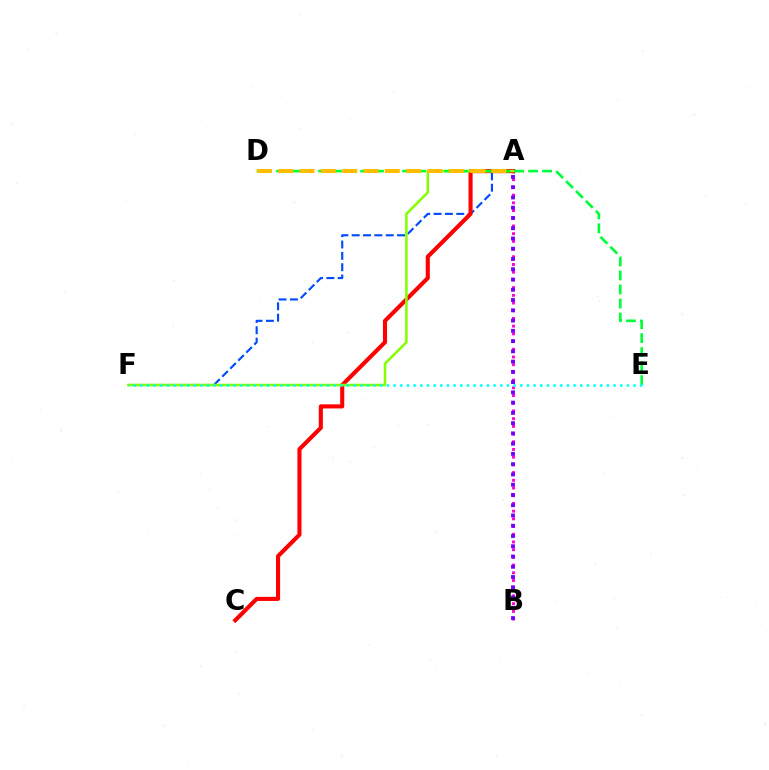{('A', 'B'): [{'color': '#ff00cf', 'line_style': 'dotted', 'thickness': 2.09}, {'color': '#7200ff', 'line_style': 'dotted', 'thickness': 2.79}], ('A', 'F'): [{'color': '#004bff', 'line_style': 'dashed', 'thickness': 1.54}, {'color': '#84ff00', 'line_style': 'solid', 'thickness': 1.83}], ('A', 'C'): [{'color': '#ff0000', 'line_style': 'solid', 'thickness': 2.95}], ('D', 'E'): [{'color': '#00ff39', 'line_style': 'dashed', 'thickness': 1.9}], ('A', 'D'): [{'color': '#ffbd00', 'line_style': 'dashed', 'thickness': 2.9}], ('E', 'F'): [{'color': '#00fff6', 'line_style': 'dotted', 'thickness': 1.81}]}